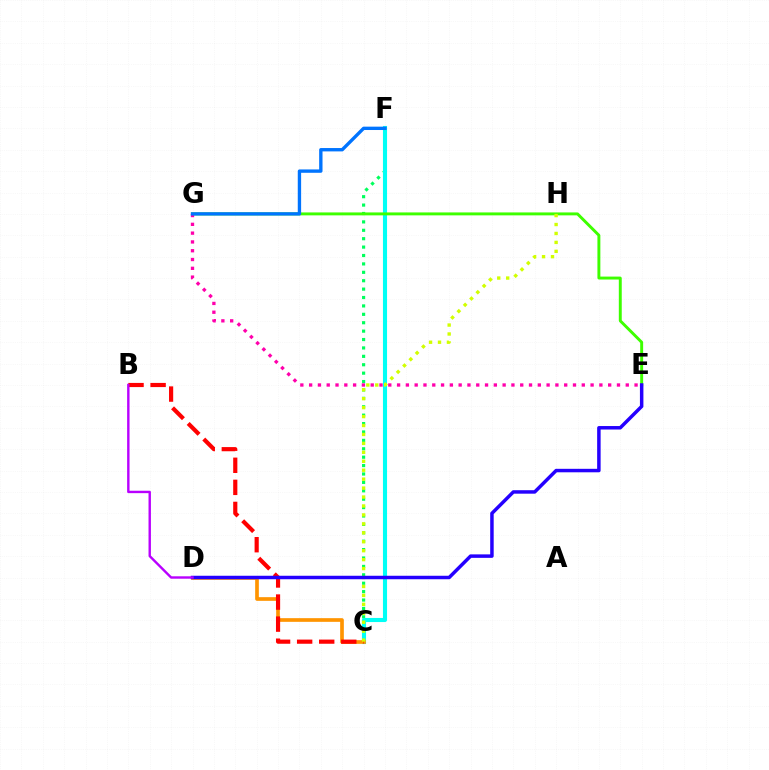{('C', 'F'): [{'color': '#00ff5c', 'line_style': 'dotted', 'thickness': 2.28}, {'color': '#00fff6', 'line_style': 'solid', 'thickness': 2.95}], ('E', 'G'): [{'color': '#3dff00', 'line_style': 'solid', 'thickness': 2.11}, {'color': '#ff00ac', 'line_style': 'dotted', 'thickness': 2.39}], ('C', 'D'): [{'color': '#ff9400', 'line_style': 'solid', 'thickness': 2.65}], ('B', 'C'): [{'color': '#ff0000', 'line_style': 'dashed', 'thickness': 3.0}], ('C', 'H'): [{'color': '#d1ff00', 'line_style': 'dotted', 'thickness': 2.43}], ('D', 'E'): [{'color': '#2500ff', 'line_style': 'solid', 'thickness': 2.51}], ('B', 'D'): [{'color': '#b900ff', 'line_style': 'solid', 'thickness': 1.73}], ('F', 'G'): [{'color': '#0074ff', 'line_style': 'solid', 'thickness': 2.42}]}